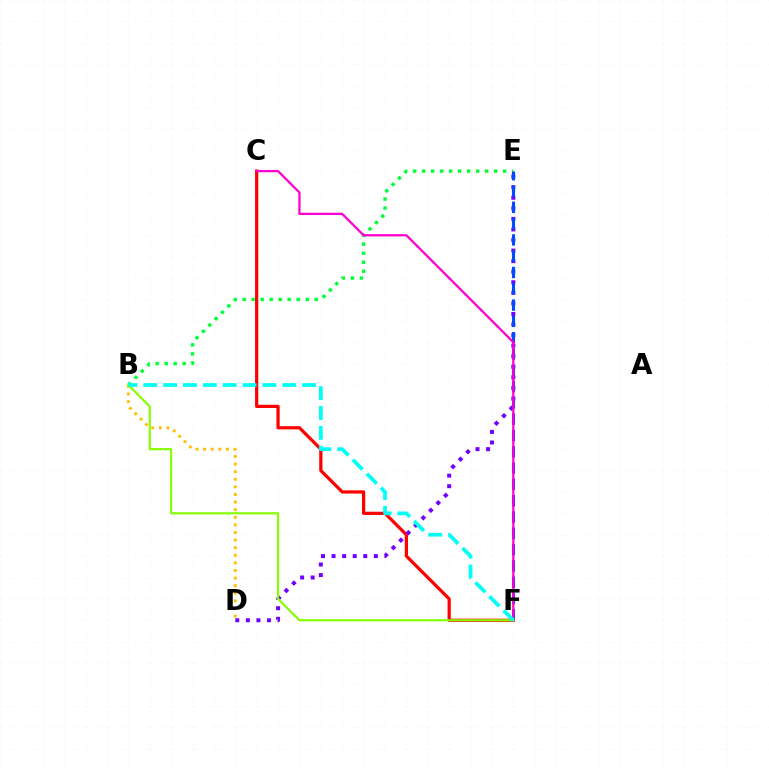{('C', 'F'): [{'color': '#ff0000', 'line_style': 'solid', 'thickness': 2.33}, {'color': '#ff00cf', 'line_style': 'solid', 'thickness': 1.64}], ('B', 'D'): [{'color': '#ffbd00', 'line_style': 'dotted', 'thickness': 2.06}], ('D', 'E'): [{'color': '#7200ff', 'line_style': 'dotted', 'thickness': 2.87}], ('B', 'E'): [{'color': '#00ff39', 'line_style': 'dotted', 'thickness': 2.45}], ('E', 'F'): [{'color': '#004bff', 'line_style': 'dashed', 'thickness': 2.21}], ('B', 'F'): [{'color': '#84ff00', 'line_style': 'solid', 'thickness': 1.56}, {'color': '#00fff6', 'line_style': 'dashed', 'thickness': 2.7}]}